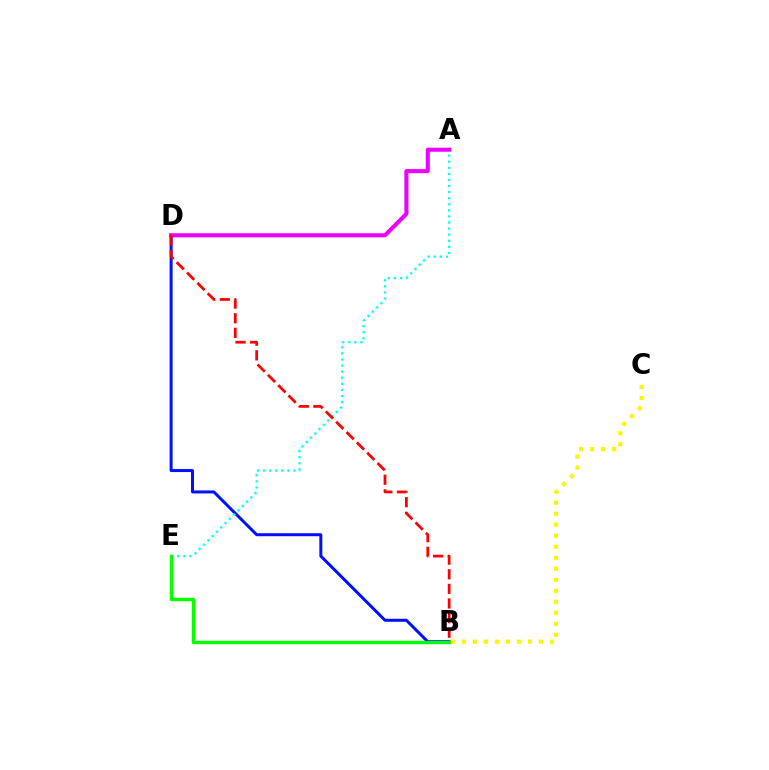{('B', 'D'): [{'color': '#0010ff', 'line_style': 'solid', 'thickness': 2.16}, {'color': '#ff0000', 'line_style': 'dashed', 'thickness': 1.99}], ('A', 'E'): [{'color': '#00fff6', 'line_style': 'dotted', 'thickness': 1.65}], ('A', 'D'): [{'color': '#ee00ff', 'line_style': 'solid', 'thickness': 2.93}], ('B', 'E'): [{'color': '#08ff00', 'line_style': 'solid', 'thickness': 2.45}], ('B', 'C'): [{'color': '#fcf500', 'line_style': 'dotted', 'thickness': 2.99}]}